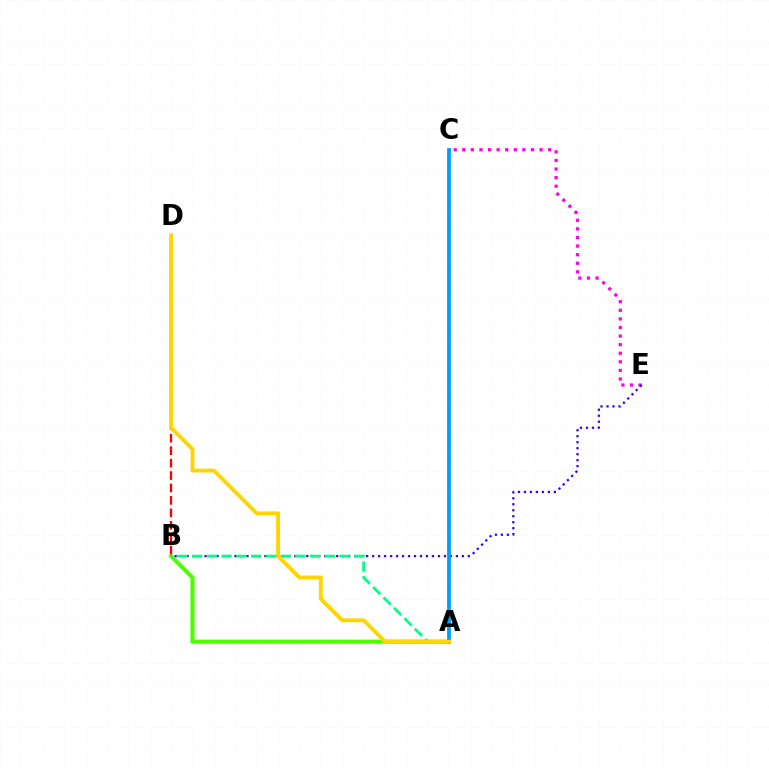{('A', 'B'): [{'color': '#4fff00', 'line_style': 'solid', 'thickness': 2.96}, {'color': '#00ff86', 'line_style': 'dashed', 'thickness': 2.0}], ('C', 'E'): [{'color': '#ff00ed', 'line_style': 'dotted', 'thickness': 2.33}], ('B', 'E'): [{'color': '#3700ff', 'line_style': 'dotted', 'thickness': 1.63}], ('B', 'D'): [{'color': '#ff0000', 'line_style': 'dashed', 'thickness': 1.69}], ('A', 'C'): [{'color': '#009eff', 'line_style': 'solid', 'thickness': 2.72}], ('A', 'D'): [{'color': '#ffd500', 'line_style': 'solid', 'thickness': 2.78}]}